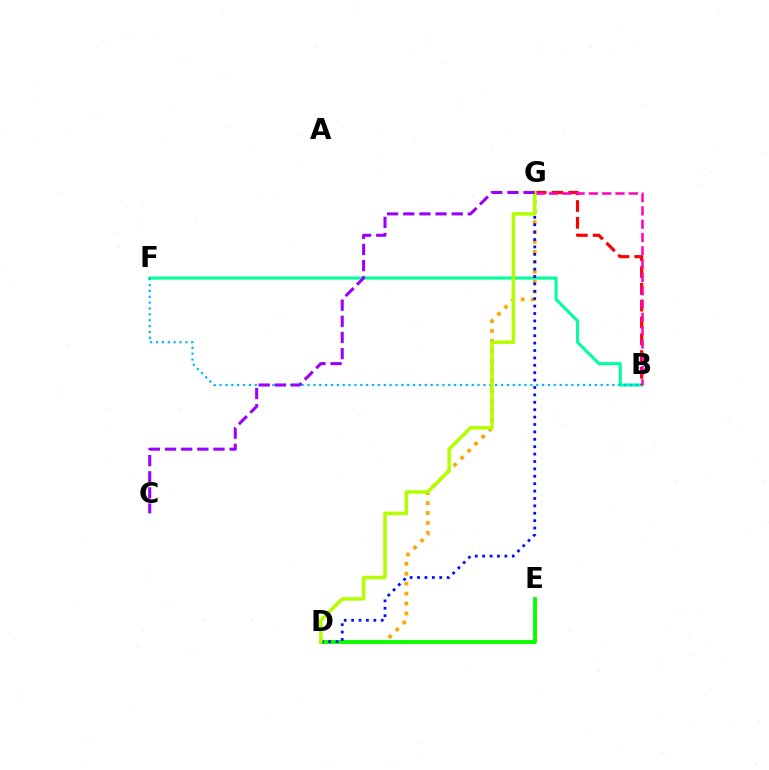{('B', 'F'): [{'color': '#00ff9d', 'line_style': 'solid', 'thickness': 2.21}, {'color': '#00b5ff', 'line_style': 'dotted', 'thickness': 1.59}], ('D', 'G'): [{'color': '#ffa500', 'line_style': 'dotted', 'thickness': 2.7}, {'color': '#0010ff', 'line_style': 'dotted', 'thickness': 2.01}, {'color': '#b3ff00', 'line_style': 'solid', 'thickness': 2.54}], ('D', 'E'): [{'color': '#08ff00', 'line_style': 'solid', 'thickness': 2.8}], ('B', 'G'): [{'color': '#ff0000', 'line_style': 'dashed', 'thickness': 2.28}, {'color': '#ff00bd', 'line_style': 'dashed', 'thickness': 1.81}], ('C', 'G'): [{'color': '#9b00ff', 'line_style': 'dashed', 'thickness': 2.19}]}